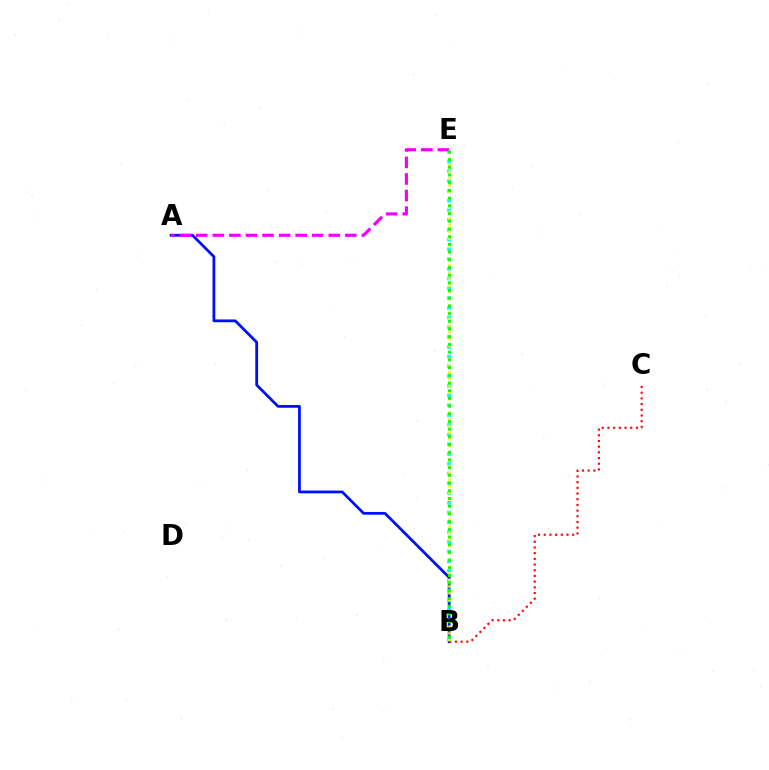{('A', 'B'): [{'color': '#0010ff', 'line_style': 'solid', 'thickness': 2.0}], ('B', 'E'): [{'color': '#00fff6', 'line_style': 'dotted', 'thickness': 2.65}, {'color': '#fcf500', 'line_style': 'dotted', 'thickness': 1.82}, {'color': '#08ff00', 'line_style': 'dotted', 'thickness': 2.09}], ('A', 'E'): [{'color': '#ee00ff', 'line_style': 'dashed', 'thickness': 2.25}], ('B', 'C'): [{'color': '#ff0000', 'line_style': 'dotted', 'thickness': 1.55}]}